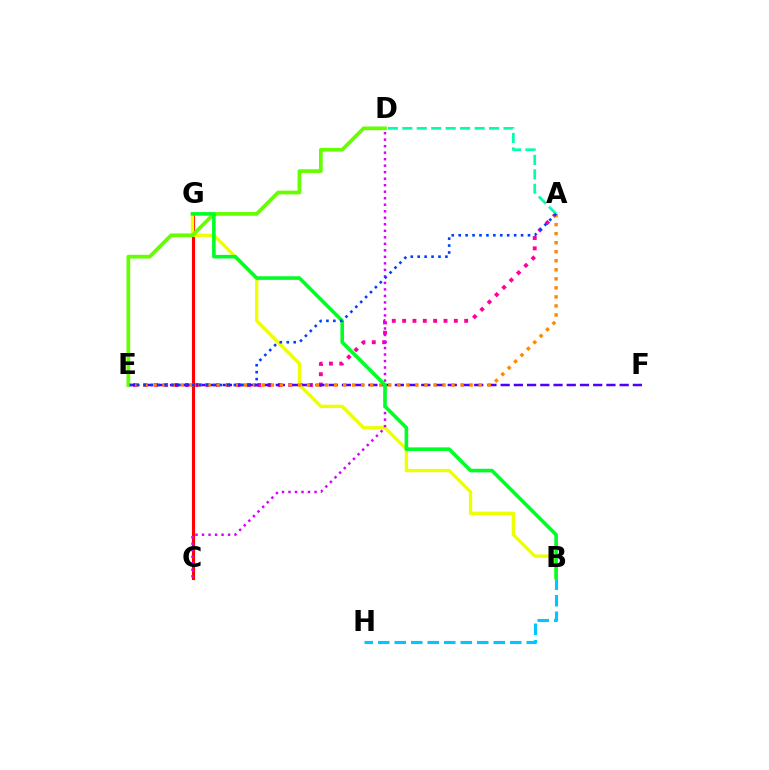{('B', 'H'): [{'color': '#00c7ff', 'line_style': 'dashed', 'thickness': 2.24}], ('A', 'E'): [{'color': '#ff00a0', 'line_style': 'dotted', 'thickness': 2.81}, {'color': '#ff8800', 'line_style': 'dotted', 'thickness': 2.45}, {'color': '#003fff', 'line_style': 'dotted', 'thickness': 1.88}], ('C', 'G'): [{'color': '#ff0000', 'line_style': 'solid', 'thickness': 2.24}], ('B', 'G'): [{'color': '#eeff00', 'line_style': 'solid', 'thickness': 2.4}, {'color': '#00ff27', 'line_style': 'solid', 'thickness': 2.6}], ('E', 'F'): [{'color': '#4f00ff', 'line_style': 'dashed', 'thickness': 1.8}], ('D', 'E'): [{'color': '#66ff00', 'line_style': 'solid', 'thickness': 2.68}], ('A', 'D'): [{'color': '#00ffaf', 'line_style': 'dashed', 'thickness': 1.96}], ('C', 'D'): [{'color': '#d600ff', 'line_style': 'dotted', 'thickness': 1.77}]}